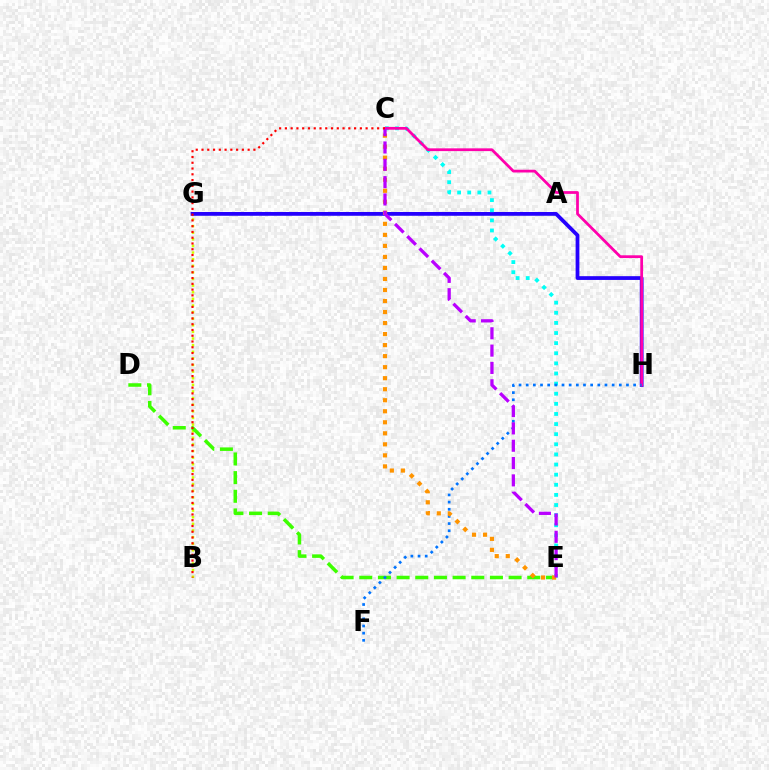{('B', 'G'): [{'color': '#d1ff00', 'line_style': 'dotted', 'thickness': 1.8}], ('D', 'E'): [{'color': '#3dff00', 'line_style': 'dashed', 'thickness': 2.54}], ('A', 'G'): [{'color': '#00ff5c', 'line_style': 'dashed', 'thickness': 1.63}], ('G', 'H'): [{'color': '#2500ff', 'line_style': 'solid', 'thickness': 2.71}], ('C', 'E'): [{'color': '#00fff6', 'line_style': 'dotted', 'thickness': 2.75}, {'color': '#ff9400', 'line_style': 'dotted', 'thickness': 3.0}, {'color': '#b900ff', 'line_style': 'dashed', 'thickness': 2.35}], ('C', 'H'): [{'color': '#ff00ac', 'line_style': 'solid', 'thickness': 1.99}], ('F', 'H'): [{'color': '#0074ff', 'line_style': 'dotted', 'thickness': 1.95}], ('B', 'C'): [{'color': '#ff0000', 'line_style': 'dotted', 'thickness': 1.57}]}